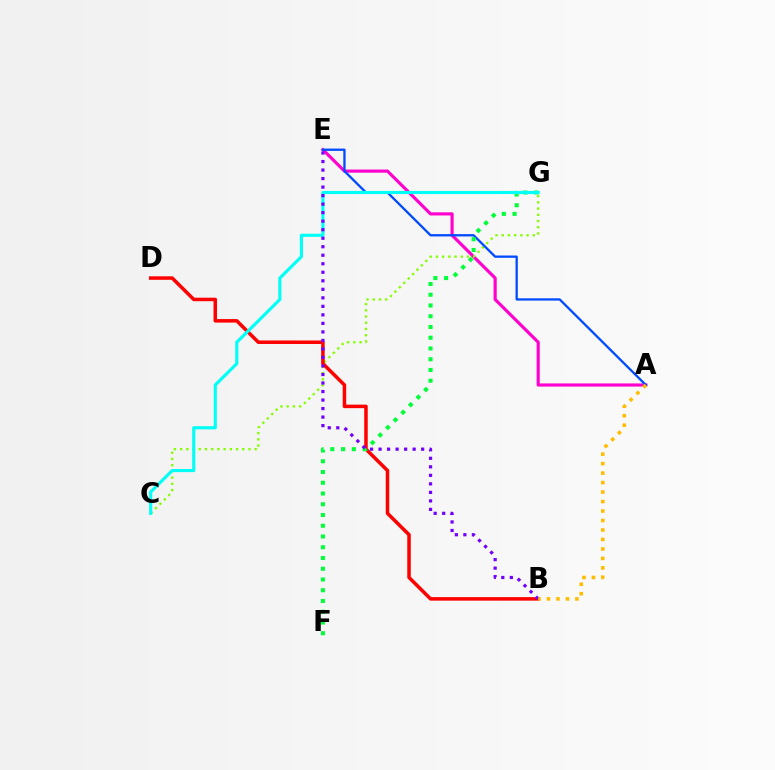{('A', 'E'): [{'color': '#ff00cf', 'line_style': 'solid', 'thickness': 2.26}, {'color': '#004bff', 'line_style': 'solid', 'thickness': 1.66}], ('C', 'G'): [{'color': '#84ff00', 'line_style': 'dotted', 'thickness': 1.69}, {'color': '#00fff6', 'line_style': 'solid', 'thickness': 2.26}], ('B', 'D'): [{'color': '#ff0000', 'line_style': 'solid', 'thickness': 2.53}], ('F', 'G'): [{'color': '#00ff39', 'line_style': 'dotted', 'thickness': 2.92}], ('B', 'E'): [{'color': '#7200ff', 'line_style': 'dotted', 'thickness': 2.31}], ('A', 'B'): [{'color': '#ffbd00', 'line_style': 'dotted', 'thickness': 2.57}]}